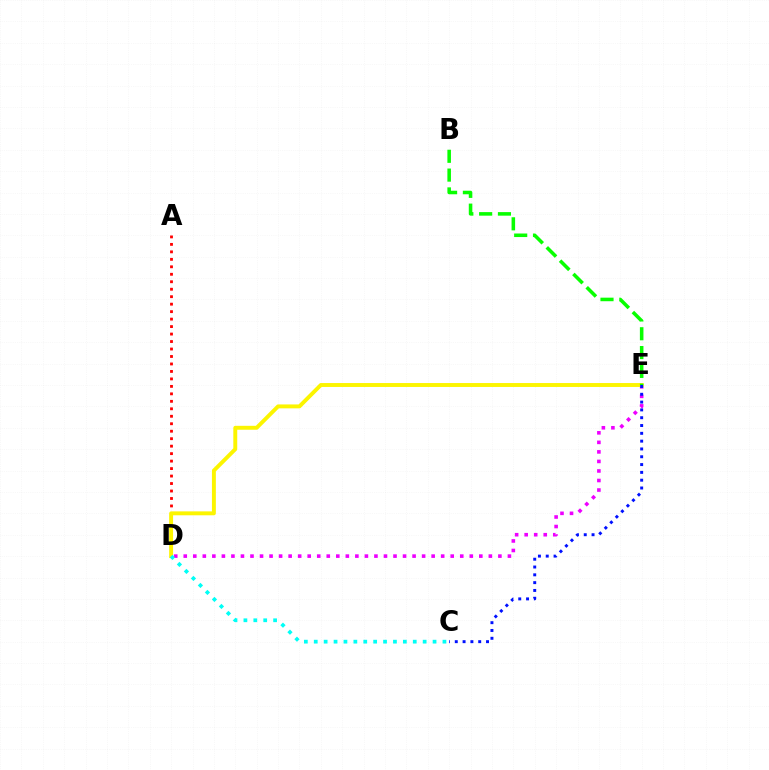{('D', 'E'): [{'color': '#ee00ff', 'line_style': 'dotted', 'thickness': 2.59}, {'color': '#fcf500', 'line_style': 'solid', 'thickness': 2.82}], ('A', 'D'): [{'color': '#ff0000', 'line_style': 'dotted', 'thickness': 2.03}], ('C', 'D'): [{'color': '#00fff6', 'line_style': 'dotted', 'thickness': 2.69}], ('C', 'E'): [{'color': '#0010ff', 'line_style': 'dotted', 'thickness': 2.12}], ('B', 'E'): [{'color': '#08ff00', 'line_style': 'dashed', 'thickness': 2.56}]}